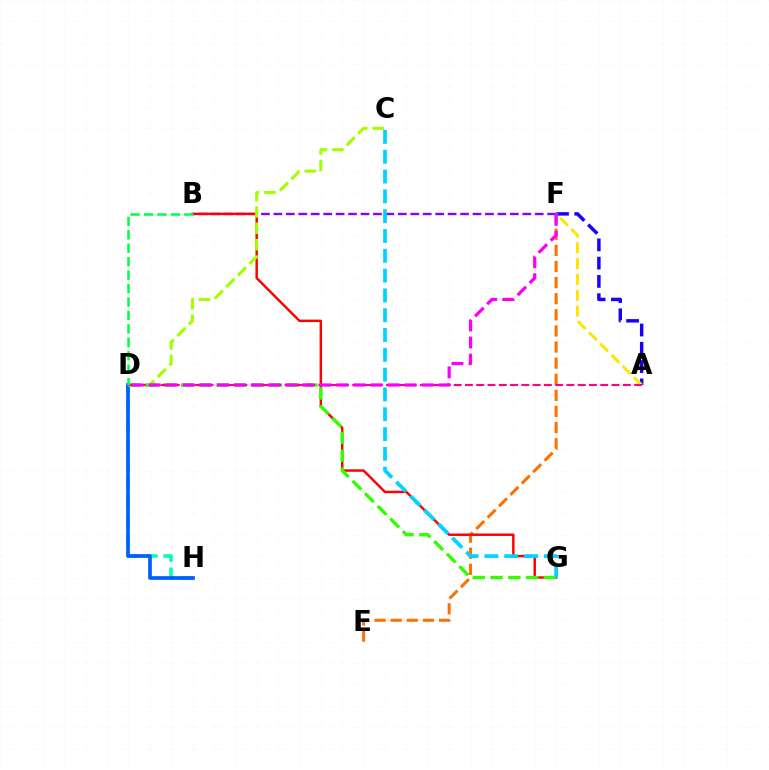{('A', 'F'): [{'color': '#1900ff', 'line_style': 'dashed', 'thickness': 2.48}, {'color': '#ffe600', 'line_style': 'dashed', 'thickness': 2.15}], ('D', 'H'): [{'color': '#00ffbb', 'line_style': 'dashed', 'thickness': 2.6}, {'color': '#005dff', 'line_style': 'solid', 'thickness': 2.65}], ('E', 'F'): [{'color': '#ff7000', 'line_style': 'dashed', 'thickness': 2.19}], ('B', 'F'): [{'color': '#8a00ff', 'line_style': 'dashed', 'thickness': 1.69}], ('B', 'G'): [{'color': '#ff0000', 'line_style': 'solid', 'thickness': 1.77}], ('C', 'D'): [{'color': '#a2ff00', 'line_style': 'dashed', 'thickness': 2.22}], ('D', 'G'): [{'color': '#31ff00', 'line_style': 'dashed', 'thickness': 2.42}], ('C', 'G'): [{'color': '#00d3ff', 'line_style': 'dashed', 'thickness': 2.69}], ('A', 'D'): [{'color': '#ff0088', 'line_style': 'dashed', 'thickness': 1.53}], ('D', 'F'): [{'color': '#fa00f9', 'line_style': 'dashed', 'thickness': 2.32}], ('B', 'D'): [{'color': '#00ff45', 'line_style': 'dashed', 'thickness': 1.83}]}